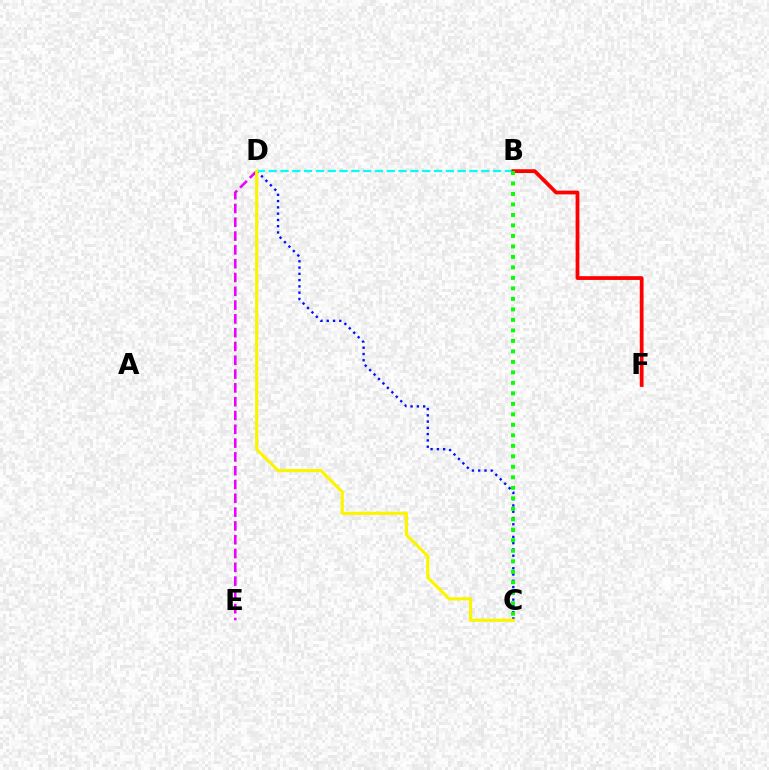{('D', 'E'): [{'color': '#ee00ff', 'line_style': 'dashed', 'thickness': 1.87}], ('C', 'D'): [{'color': '#0010ff', 'line_style': 'dotted', 'thickness': 1.71}, {'color': '#fcf500', 'line_style': 'solid', 'thickness': 2.28}], ('B', 'D'): [{'color': '#00fff6', 'line_style': 'dashed', 'thickness': 1.6}], ('B', 'F'): [{'color': '#ff0000', 'line_style': 'solid', 'thickness': 2.71}], ('B', 'C'): [{'color': '#08ff00', 'line_style': 'dotted', 'thickness': 2.85}]}